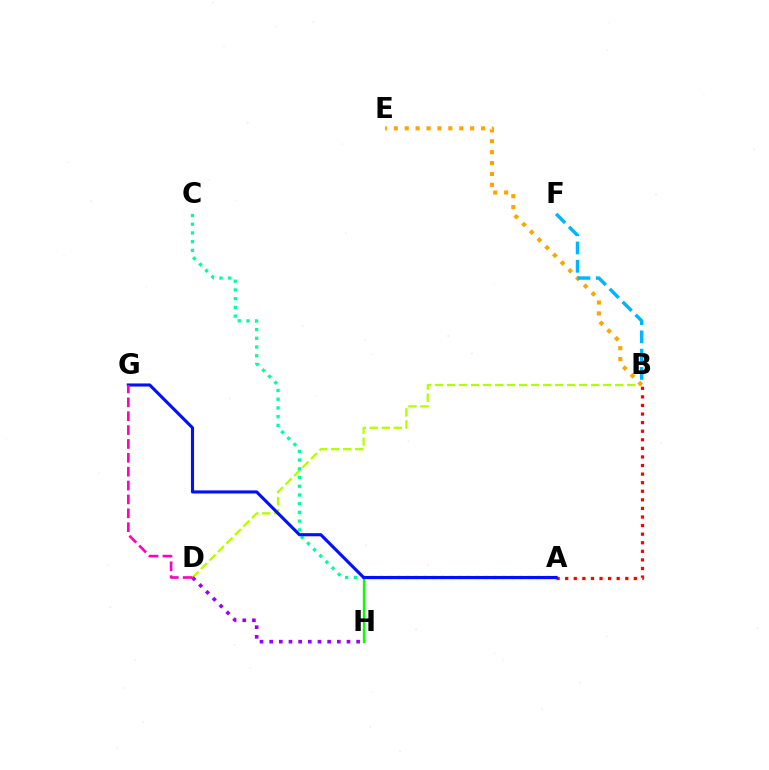{('B', 'D'): [{'color': '#b3ff00', 'line_style': 'dashed', 'thickness': 1.63}], ('A', 'C'): [{'color': '#00ff9d', 'line_style': 'dotted', 'thickness': 2.37}], ('B', 'E'): [{'color': '#ffa500', 'line_style': 'dotted', 'thickness': 2.96}], ('A', 'H'): [{'color': '#08ff00', 'line_style': 'solid', 'thickness': 1.69}], ('B', 'F'): [{'color': '#00b5ff', 'line_style': 'dashed', 'thickness': 2.48}], ('D', 'H'): [{'color': '#9b00ff', 'line_style': 'dotted', 'thickness': 2.63}], ('A', 'B'): [{'color': '#ff0000', 'line_style': 'dotted', 'thickness': 2.33}], ('A', 'G'): [{'color': '#0010ff', 'line_style': 'solid', 'thickness': 2.23}], ('D', 'G'): [{'color': '#ff00bd', 'line_style': 'dashed', 'thickness': 1.88}]}